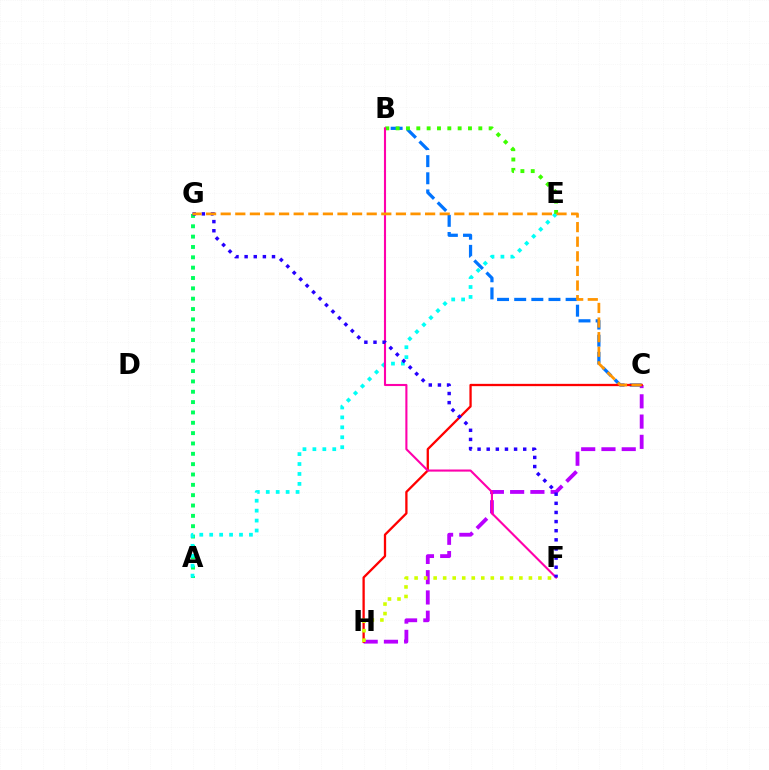{('C', 'H'): [{'color': '#b900ff', 'line_style': 'dashed', 'thickness': 2.75}, {'color': '#ff0000', 'line_style': 'solid', 'thickness': 1.66}], ('B', 'C'): [{'color': '#0074ff', 'line_style': 'dashed', 'thickness': 2.33}], ('A', 'G'): [{'color': '#00ff5c', 'line_style': 'dotted', 'thickness': 2.81}], ('A', 'E'): [{'color': '#00fff6', 'line_style': 'dotted', 'thickness': 2.7}], ('B', 'E'): [{'color': '#3dff00', 'line_style': 'dotted', 'thickness': 2.81}], ('B', 'F'): [{'color': '#ff00ac', 'line_style': 'solid', 'thickness': 1.52}], ('F', 'H'): [{'color': '#d1ff00', 'line_style': 'dotted', 'thickness': 2.59}], ('F', 'G'): [{'color': '#2500ff', 'line_style': 'dotted', 'thickness': 2.48}], ('C', 'G'): [{'color': '#ff9400', 'line_style': 'dashed', 'thickness': 1.98}]}